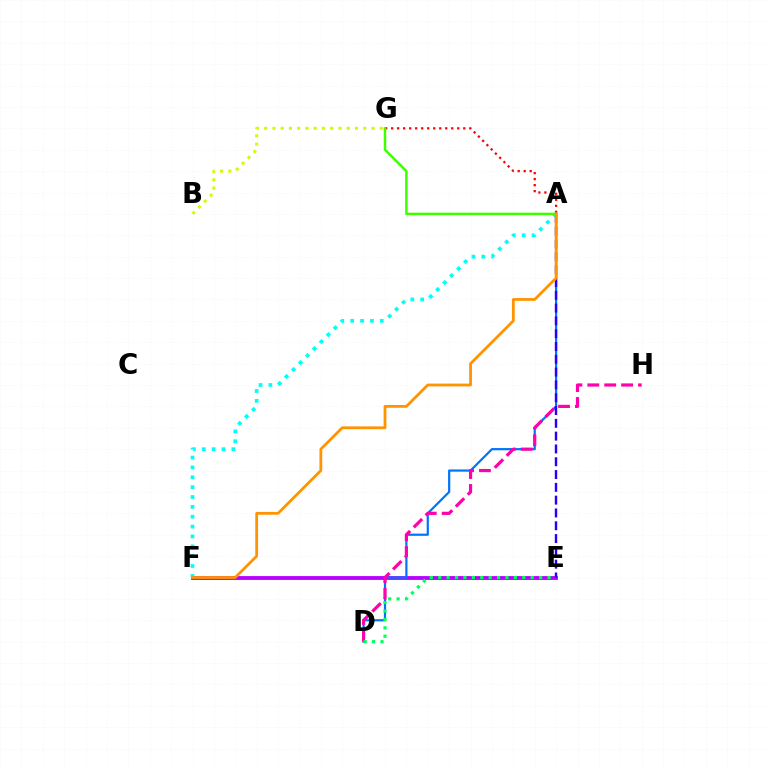{('E', 'F'): [{'color': '#b900ff', 'line_style': 'solid', 'thickness': 2.76}], ('A', 'D'): [{'color': '#0074ff', 'line_style': 'solid', 'thickness': 1.59}], ('A', 'E'): [{'color': '#2500ff', 'line_style': 'dashed', 'thickness': 1.74}], ('A', 'F'): [{'color': '#00fff6', 'line_style': 'dotted', 'thickness': 2.68}, {'color': '#ff9400', 'line_style': 'solid', 'thickness': 2.0}], ('B', 'G'): [{'color': '#d1ff00', 'line_style': 'dotted', 'thickness': 2.24}], ('A', 'G'): [{'color': '#ff0000', 'line_style': 'dotted', 'thickness': 1.63}, {'color': '#3dff00', 'line_style': 'solid', 'thickness': 1.78}], ('D', 'H'): [{'color': '#ff00ac', 'line_style': 'dashed', 'thickness': 2.29}], ('D', 'E'): [{'color': '#00ff5c', 'line_style': 'dotted', 'thickness': 2.28}]}